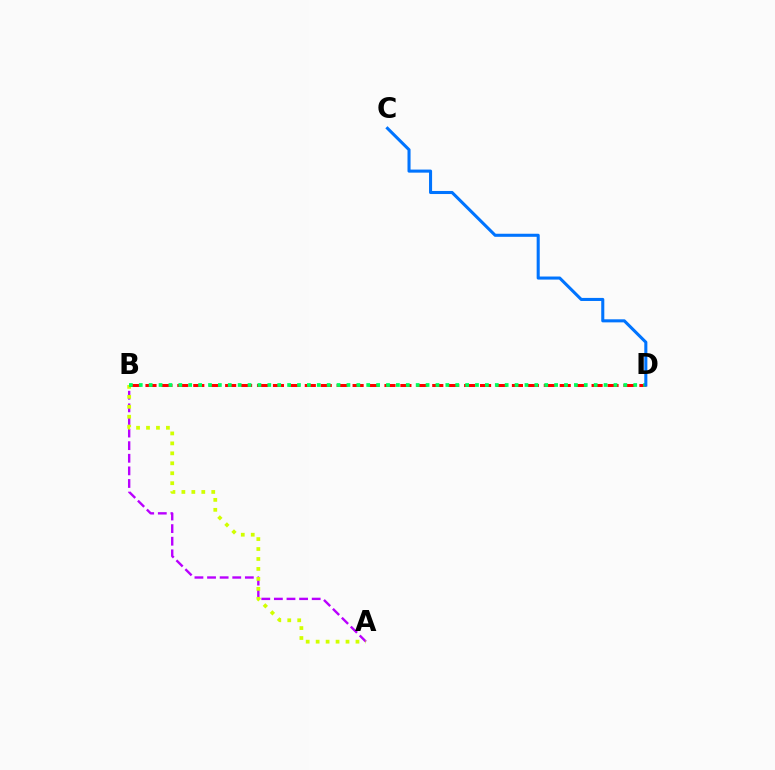{('A', 'B'): [{'color': '#b900ff', 'line_style': 'dashed', 'thickness': 1.71}, {'color': '#d1ff00', 'line_style': 'dotted', 'thickness': 2.7}], ('B', 'D'): [{'color': '#ff0000', 'line_style': 'dashed', 'thickness': 2.16}, {'color': '#00ff5c', 'line_style': 'dotted', 'thickness': 2.69}], ('C', 'D'): [{'color': '#0074ff', 'line_style': 'solid', 'thickness': 2.21}]}